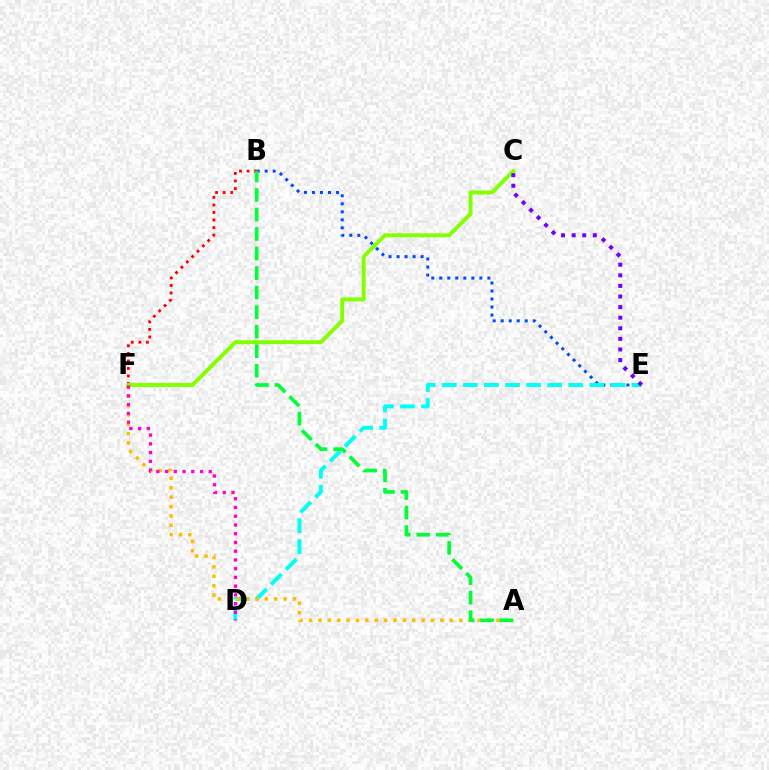{('B', 'E'): [{'color': '#004bff', 'line_style': 'dotted', 'thickness': 2.18}], ('D', 'E'): [{'color': '#00fff6', 'line_style': 'dashed', 'thickness': 2.86}], ('B', 'F'): [{'color': '#ff0000', 'line_style': 'dotted', 'thickness': 2.05}], ('C', 'F'): [{'color': '#84ff00', 'line_style': 'solid', 'thickness': 2.84}], ('A', 'F'): [{'color': '#ffbd00', 'line_style': 'dotted', 'thickness': 2.55}], ('D', 'F'): [{'color': '#ff00cf', 'line_style': 'dotted', 'thickness': 2.38}], ('C', 'E'): [{'color': '#7200ff', 'line_style': 'dotted', 'thickness': 2.88}], ('A', 'B'): [{'color': '#00ff39', 'line_style': 'dashed', 'thickness': 2.65}]}